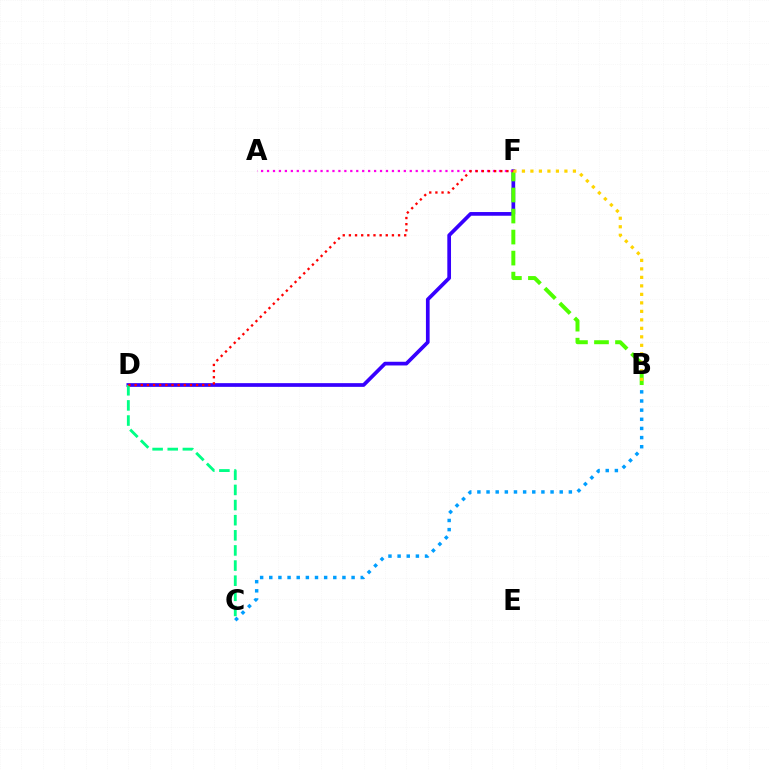{('D', 'F'): [{'color': '#3700ff', 'line_style': 'solid', 'thickness': 2.66}, {'color': '#ff0000', 'line_style': 'dotted', 'thickness': 1.67}], ('B', 'F'): [{'color': '#4fff00', 'line_style': 'dashed', 'thickness': 2.86}, {'color': '#ffd500', 'line_style': 'dotted', 'thickness': 2.31}], ('C', 'D'): [{'color': '#00ff86', 'line_style': 'dashed', 'thickness': 2.06}], ('A', 'F'): [{'color': '#ff00ed', 'line_style': 'dotted', 'thickness': 1.62}], ('B', 'C'): [{'color': '#009eff', 'line_style': 'dotted', 'thickness': 2.48}]}